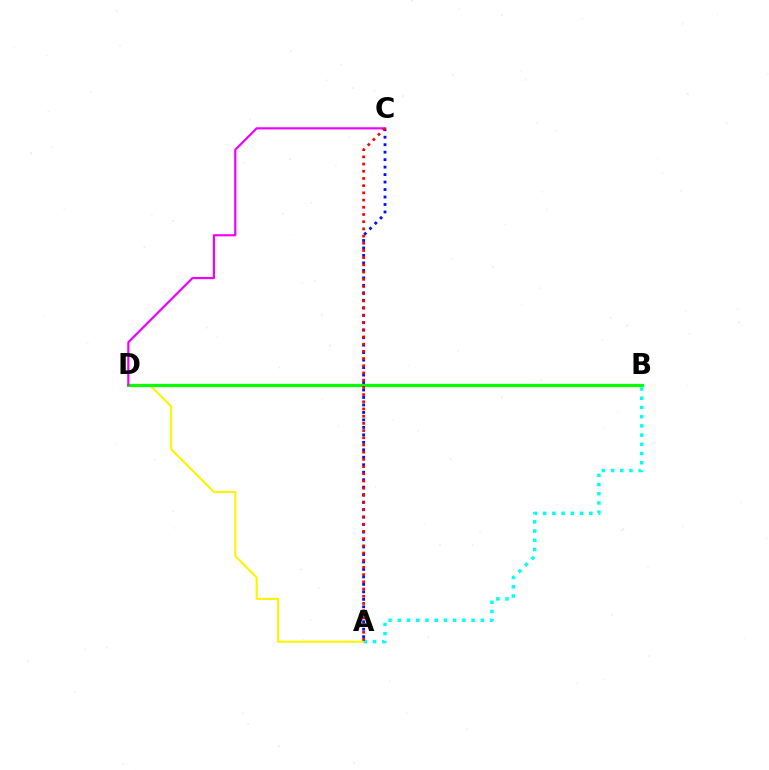{('A', 'C'): [{'color': '#0010ff', 'line_style': 'dotted', 'thickness': 2.03}, {'color': '#ff0000', 'line_style': 'dotted', 'thickness': 1.96}], ('A', 'D'): [{'color': '#fcf500', 'line_style': 'solid', 'thickness': 1.53}], ('B', 'D'): [{'color': '#08ff00', 'line_style': 'solid', 'thickness': 2.31}], ('C', 'D'): [{'color': '#ee00ff', 'line_style': 'solid', 'thickness': 1.57}], ('A', 'B'): [{'color': '#00fff6', 'line_style': 'dotted', 'thickness': 2.51}]}